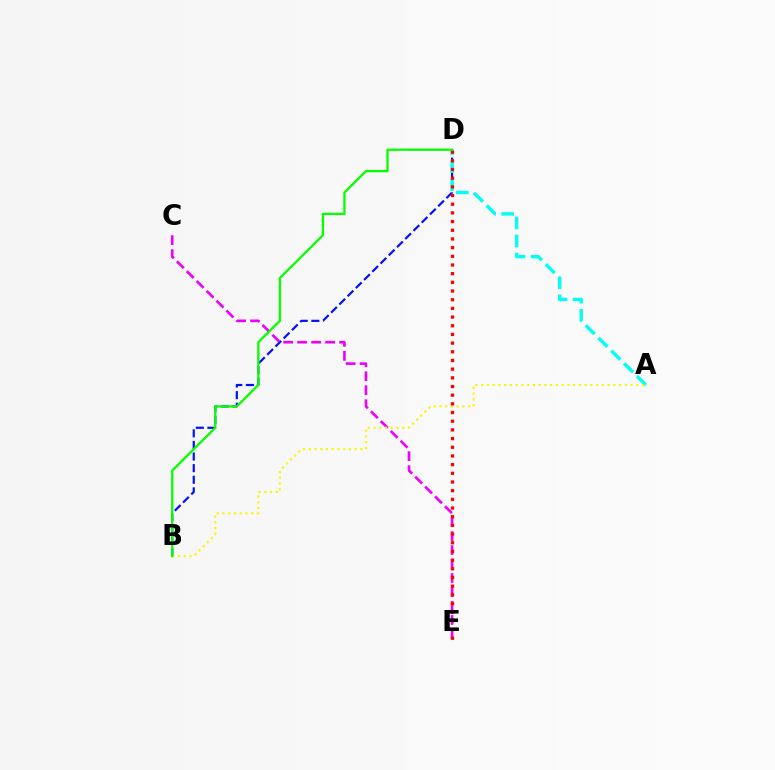{('B', 'D'): [{'color': '#0010ff', 'line_style': 'dashed', 'thickness': 1.58}, {'color': '#08ff00', 'line_style': 'solid', 'thickness': 1.65}], ('C', 'E'): [{'color': '#ee00ff', 'line_style': 'dashed', 'thickness': 1.9}], ('A', 'D'): [{'color': '#00fff6', 'line_style': 'dashed', 'thickness': 2.45}], ('A', 'B'): [{'color': '#fcf500', 'line_style': 'dotted', 'thickness': 1.56}], ('D', 'E'): [{'color': '#ff0000', 'line_style': 'dotted', 'thickness': 2.36}]}